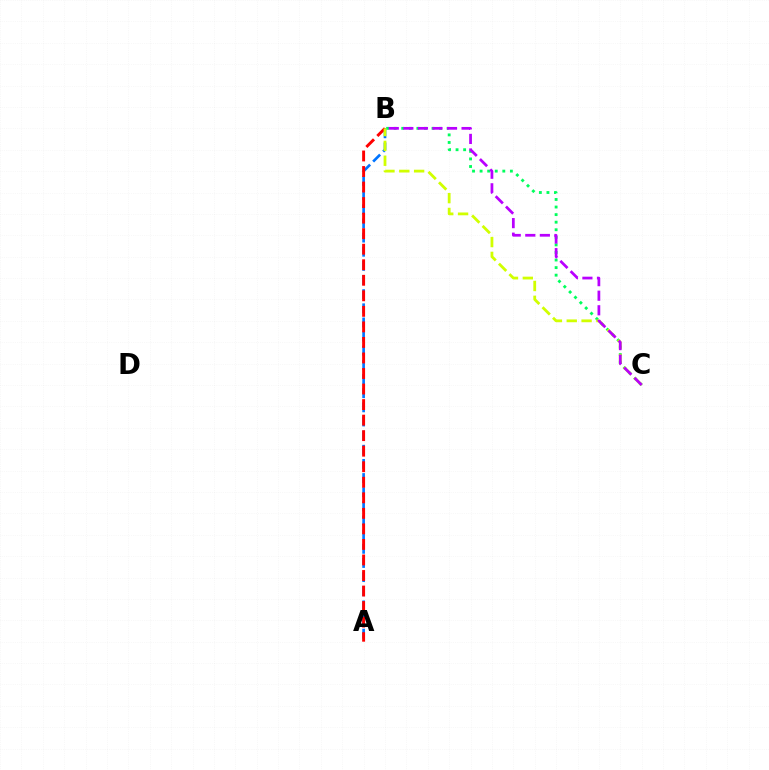{('A', 'B'): [{'color': '#0074ff', 'line_style': 'dashed', 'thickness': 1.92}, {'color': '#ff0000', 'line_style': 'dashed', 'thickness': 2.11}], ('B', 'C'): [{'color': '#00ff5c', 'line_style': 'dotted', 'thickness': 2.06}, {'color': '#d1ff00', 'line_style': 'dashed', 'thickness': 2.02}, {'color': '#b900ff', 'line_style': 'dashed', 'thickness': 1.98}]}